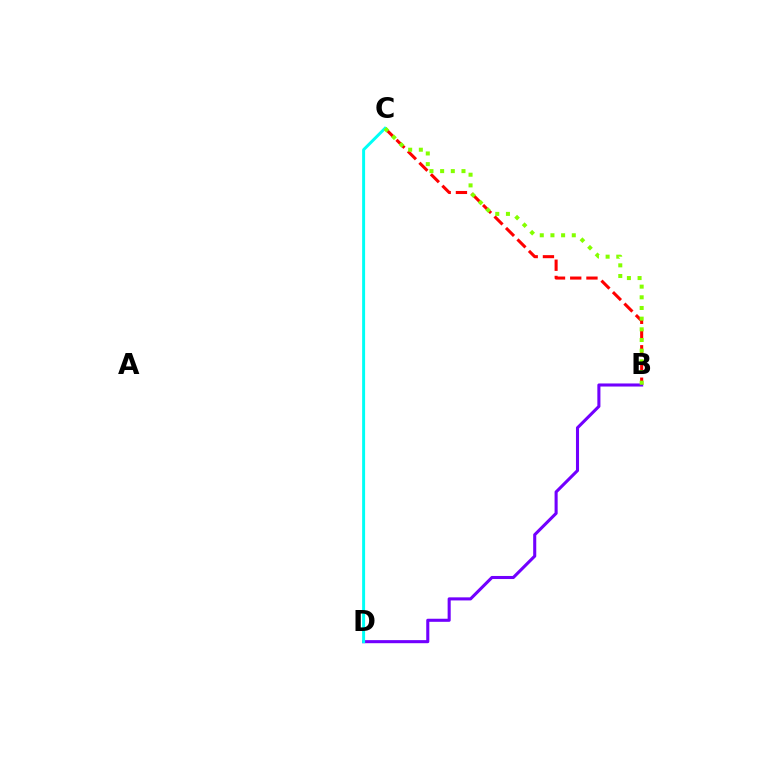{('B', 'C'): [{'color': '#ff0000', 'line_style': 'dashed', 'thickness': 2.2}, {'color': '#84ff00', 'line_style': 'dotted', 'thickness': 2.9}], ('B', 'D'): [{'color': '#7200ff', 'line_style': 'solid', 'thickness': 2.21}], ('C', 'D'): [{'color': '#00fff6', 'line_style': 'solid', 'thickness': 2.14}]}